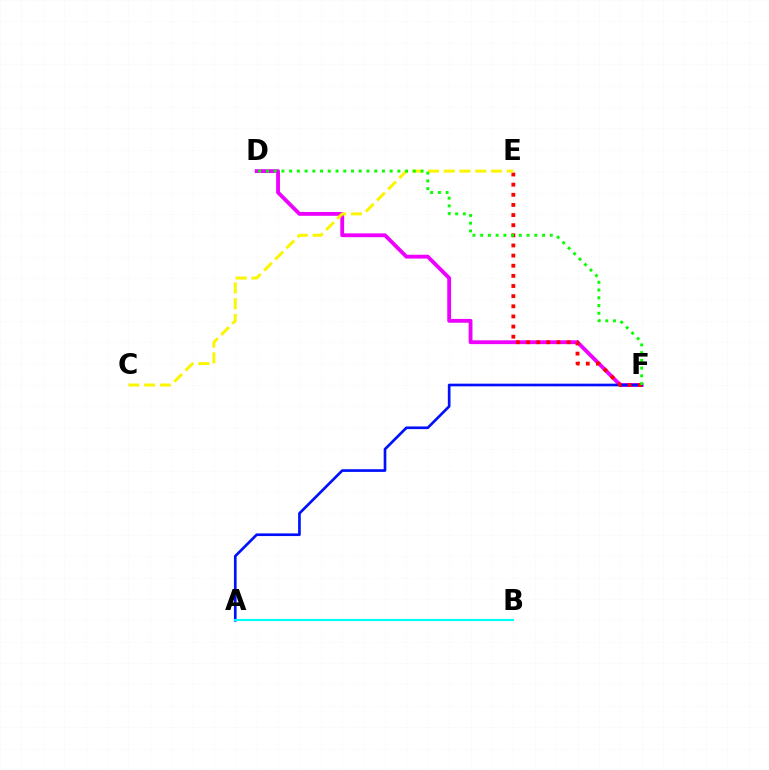{('D', 'F'): [{'color': '#ee00ff', 'line_style': 'solid', 'thickness': 2.76}, {'color': '#08ff00', 'line_style': 'dotted', 'thickness': 2.1}], ('A', 'F'): [{'color': '#0010ff', 'line_style': 'solid', 'thickness': 1.92}], ('E', 'F'): [{'color': '#ff0000', 'line_style': 'dotted', 'thickness': 2.75}], ('C', 'E'): [{'color': '#fcf500', 'line_style': 'dashed', 'thickness': 2.14}], ('A', 'B'): [{'color': '#00fff6', 'line_style': 'solid', 'thickness': 1.55}]}